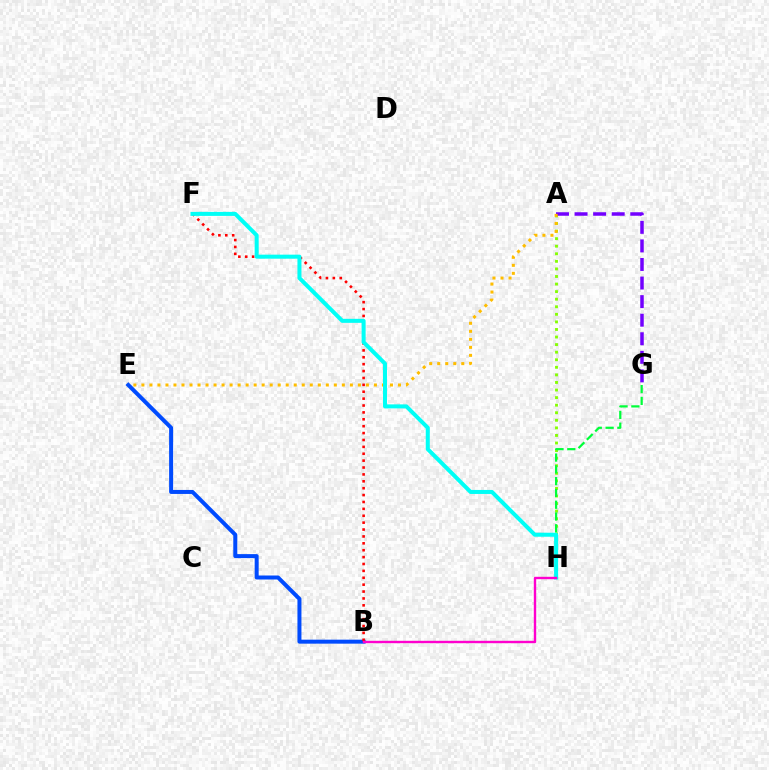{('A', 'H'): [{'color': '#84ff00', 'line_style': 'dotted', 'thickness': 2.06}], ('A', 'G'): [{'color': '#7200ff', 'line_style': 'dashed', 'thickness': 2.52}], ('B', 'E'): [{'color': '#004bff', 'line_style': 'solid', 'thickness': 2.88}], ('B', 'F'): [{'color': '#ff0000', 'line_style': 'dotted', 'thickness': 1.87}], ('G', 'H'): [{'color': '#00ff39', 'line_style': 'dashed', 'thickness': 1.6}], ('A', 'E'): [{'color': '#ffbd00', 'line_style': 'dotted', 'thickness': 2.18}], ('F', 'H'): [{'color': '#00fff6', 'line_style': 'solid', 'thickness': 2.89}], ('B', 'H'): [{'color': '#ff00cf', 'line_style': 'solid', 'thickness': 1.72}]}